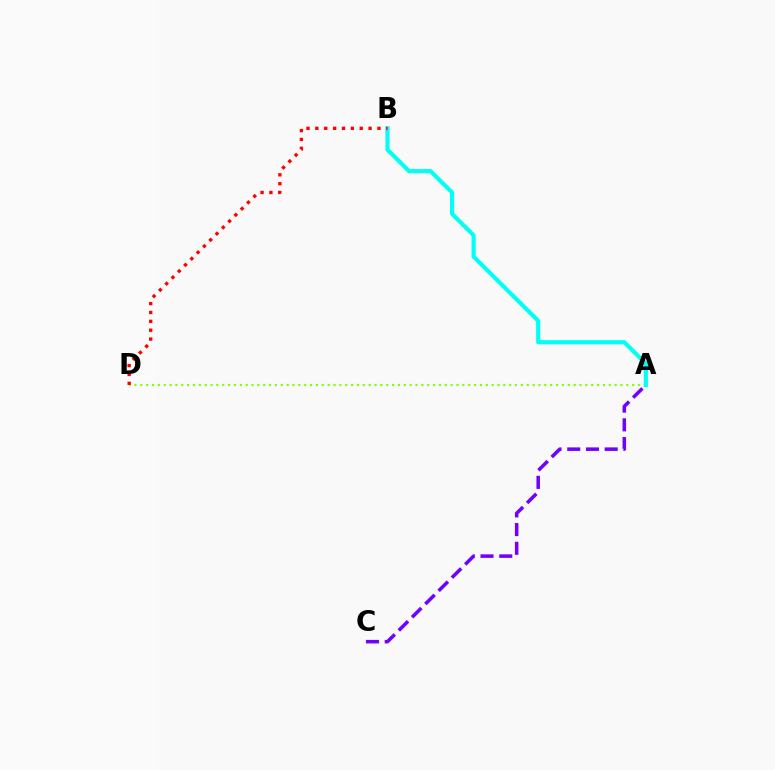{('A', 'D'): [{'color': '#84ff00', 'line_style': 'dotted', 'thickness': 1.59}], ('A', 'C'): [{'color': '#7200ff', 'line_style': 'dashed', 'thickness': 2.54}], ('A', 'B'): [{'color': '#00fff6', 'line_style': 'solid', 'thickness': 3.0}], ('B', 'D'): [{'color': '#ff0000', 'line_style': 'dotted', 'thickness': 2.41}]}